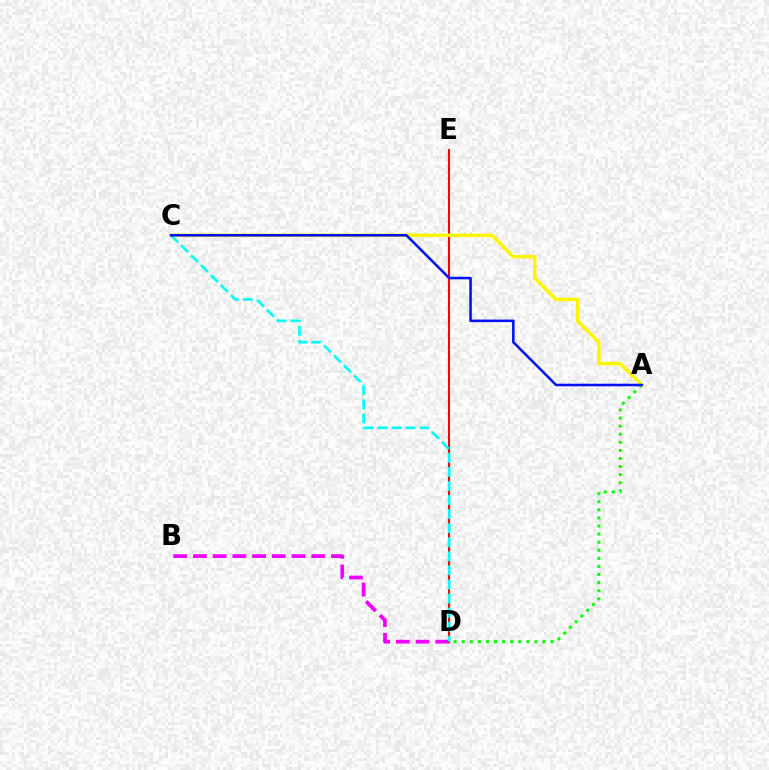{('B', 'D'): [{'color': '#ee00ff', 'line_style': 'dashed', 'thickness': 2.68}], ('D', 'E'): [{'color': '#ff0000', 'line_style': 'solid', 'thickness': 1.51}], ('A', 'D'): [{'color': '#08ff00', 'line_style': 'dotted', 'thickness': 2.2}], ('A', 'C'): [{'color': '#fcf500', 'line_style': 'solid', 'thickness': 2.51}, {'color': '#0010ff', 'line_style': 'solid', 'thickness': 1.84}], ('C', 'D'): [{'color': '#00fff6', 'line_style': 'dashed', 'thickness': 1.91}]}